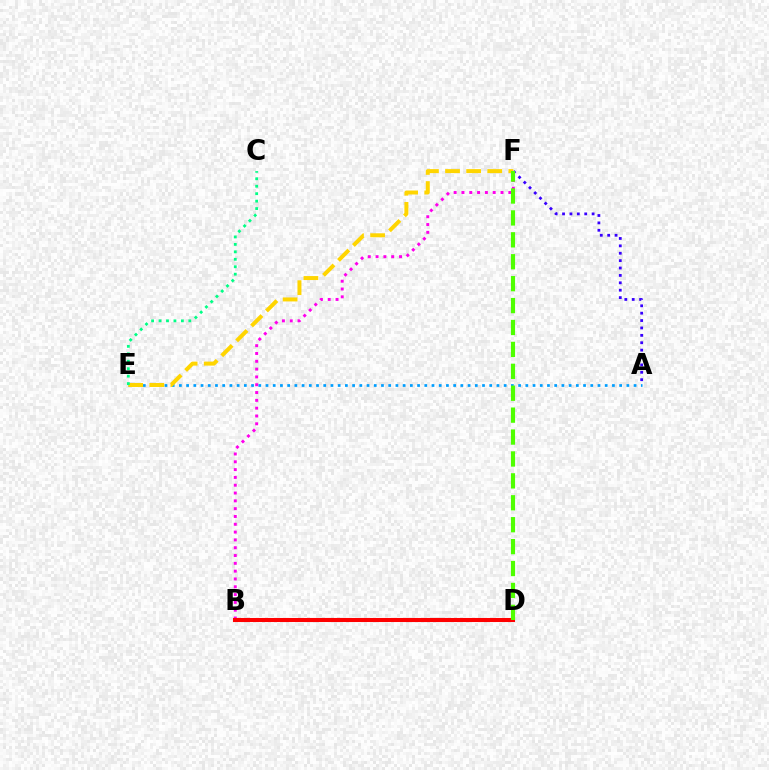{('A', 'E'): [{'color': '#009eff', 'line_style': 'dotted', 'thickness': 1.96}], ('A', 'F'): [{'color': '#3700ff', 'line_style': 'dotted', 'thickness': 2.01}], ('E', 'F'): [{'color': '#ffd500', 'line_style': 'dashed', 'thickness': 2.87}], ('B', 'F'): [{'color': '#ff00ed', 'line_style': 'dotted', 'thickness': 2.12}], ('B', 'D'): [{'color': '#ff0000', 'line_style': 'solid', 'thickness': 2.92}], ('D', 'F'): [{'color': '#4fff00', 'line_style': 'dashed', 'thickness': 2.98}], ('C', 'E'): [{'color': '#00ff86', 'line_style': 'dotted', 'thickness': 2.02}]}